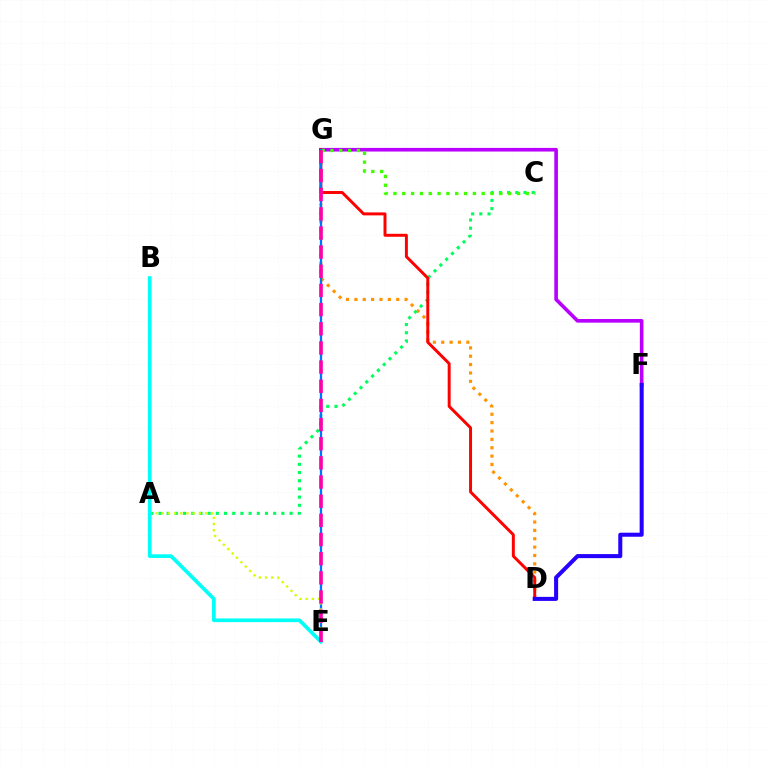{('D', 'G'): [{'color': '#ff9400', 'line_style': 'dotted', 'thickness': 2.27}, {'color': '#ff0000', 'line_style': 'solid', 'thickness': 2.13}], ('A', 'C'): [{'color': '#00ff5c', 'line_style': 'dotted', 'thickness': 2.23}], ('F', 'G'): [{'color': '#b900ff', 'line_style': 'solid', 'thickness': 2.62}], ('D', 'F'): [{'color': '#2500ff', 'line_style': 'solid', 'thickness': 2.91}], ('C', 'G'): [{'color': '#3dff00', 'line_style': 'dotted', 'thickness': 2.4}], ('E', 'G'): [{'color': '#0074ff', 'line_style': 'solid', 'thickness': 1.65}, {'color': '#ff00ac', 'line_style': 'dashed', 'thickness': 2.6}], ('A', 'E'): [{'color': '#d1ff00', 'line_style': 'dotted', 'thickness': 1.68}], ('B', 'E'): [{'color': '#00fff6', 'line_style': 'solid', 'thickness': 2.66}]}